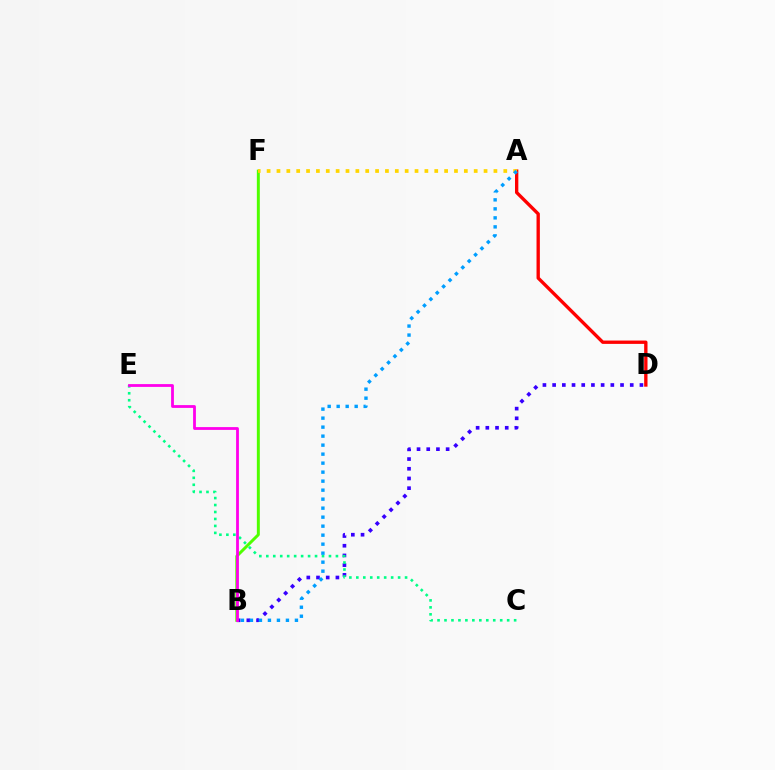{('B', 'D'): [{'color': '#3700ff', 'line_style': 'dotted', 'thickness': 2.64}], ('B', 'F'): [{'color': '#4fff00', 'line_style': 'solid', 'thickness': 2.14}], ('C', 'E'): [{'color': '#00ff86', 'line_style': 'dotted', 'thickness': 1.89}], ('A', 'D'): [{'color': '#ff0000', 'line_style': 'solid', 'thickness': 2.41}], ('A', 'F'): [{'color': '#ffd500', 'line_style': 'dotted', 'thickness': 2.68}], ('A', 'B'): [{'color': '#009eff', 'line_style': 'dotted', 'thickness': 2.45}], ('B', 'E'): [{'color': '#ff00ed', 'line_style': 'solid', 'thickness': 2.01}]}